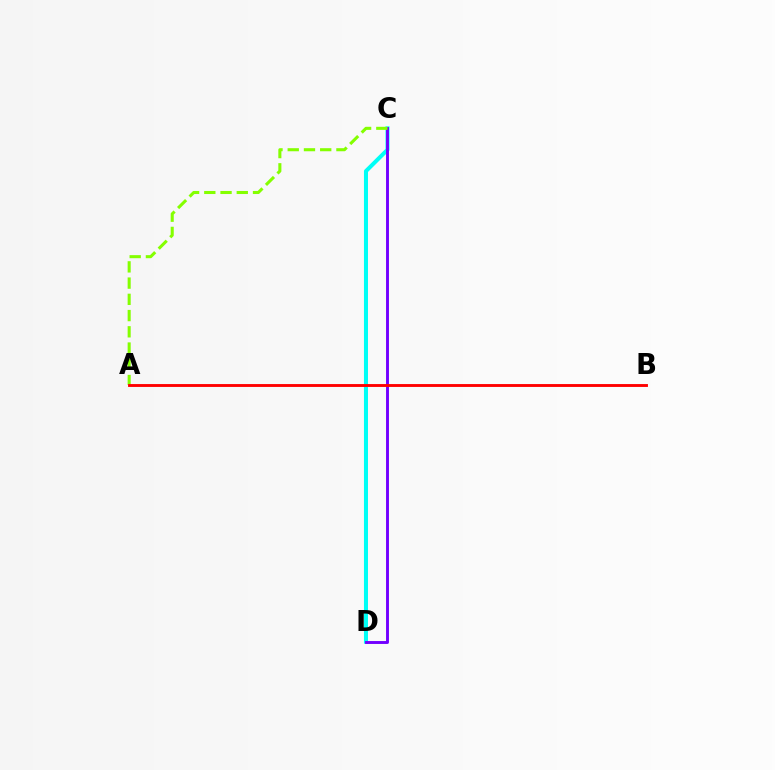{('C', 'D'): [{'color': '#00fff6', 'line_style': 'solid', 'thickness': 2.9}, {'color': '#7200ff', 'line_style': 'solid', 'thickness': 2.09}], ('A', 'C'): [{'color': '#84ff00', 'line_style': 'dashed', 'thickness': 2.21}], ('A', 'B'): [{'color': '#ff0000', 'line_style': 'solid', 'thickness': 2.07}]}